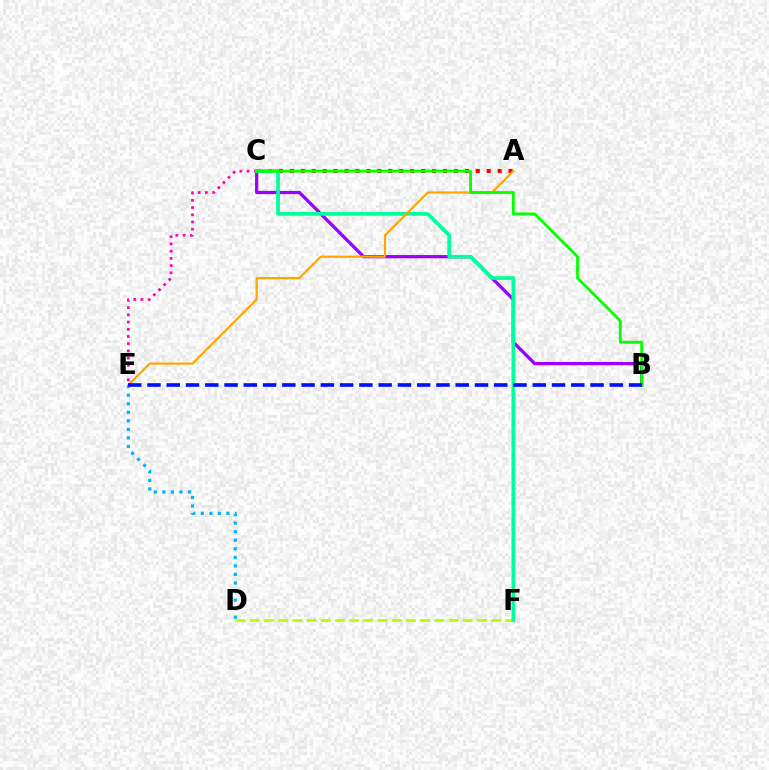{('B', 'C'): [{'color': '#9b00ff', 'line_style': 'solid', 'thickness': 2.34}, {'color': '#08ff00', 'line_style': 'solid', 'thickness': 2.02}], ('A', 'C'): [{'color': '#ff0000', 'line_style': 'dotted', 'thickness': 2.97}], ('C', 'E'): [{'color': '#ff00bd', 'line_style': 'dotted', 'thickness': 1.96}], ('D', 'F'): [{'color': '#b3ff00', 'line_style': 'dashed', 'thickness': 1.93}], ('D', 'E'): [{'color': '#00b5ff', 'line_style': 'dotted', 'thickness': 2.32}], ('C', 'F'): [{'color': '#00ff9d', 'line_style': 'solid', 'thickness': 2.66}], ('A', 'E'): [{'color': '#ffa500', 'line_style': 'solid', 'thickness': 1.56}], ('B', 'E'): [{'color': '#0010ff', 'line_style': 'dashed', 'thickness': 2.62}]}